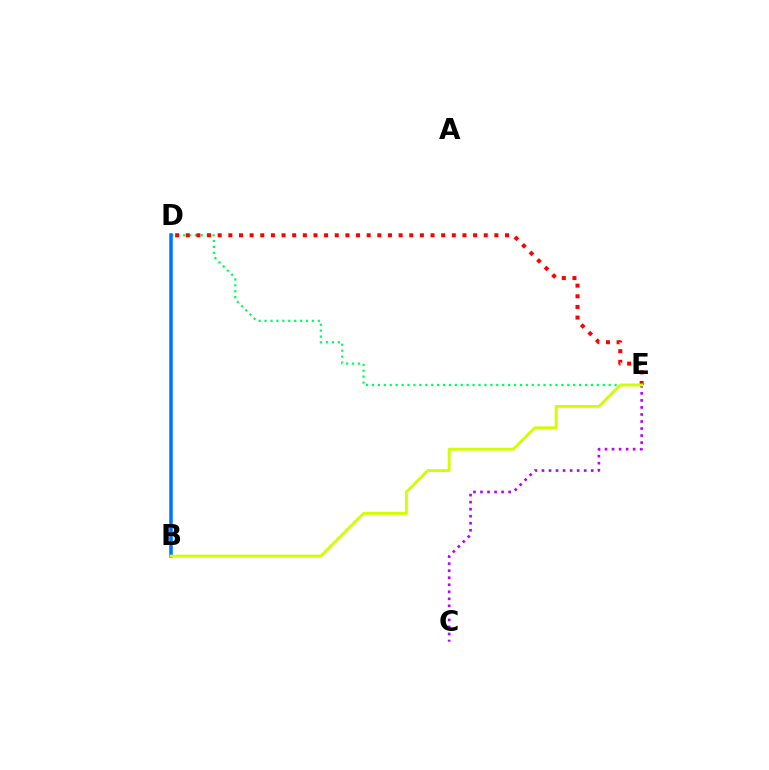{('D', 'E'): [{'color': '#00ff5c', 'line_style': 'dotted', 'thickness': 1.61}, {'color': '#ff0000', 'line_style': 'dotted', 'thickness': 2.89}], ('B', 'D'): [{'color': '#0074ff', 'line_style': 'solid', 'thickness': 2.54}], ('C', 'E'): [{'color': '#b900ff', 'line_style': 'dotted', 'thickness': 1.91}], ('B', 'E'): [{'color': '#d1ff00', 'line_style': 'solid', 'thickness': 2.07}]}